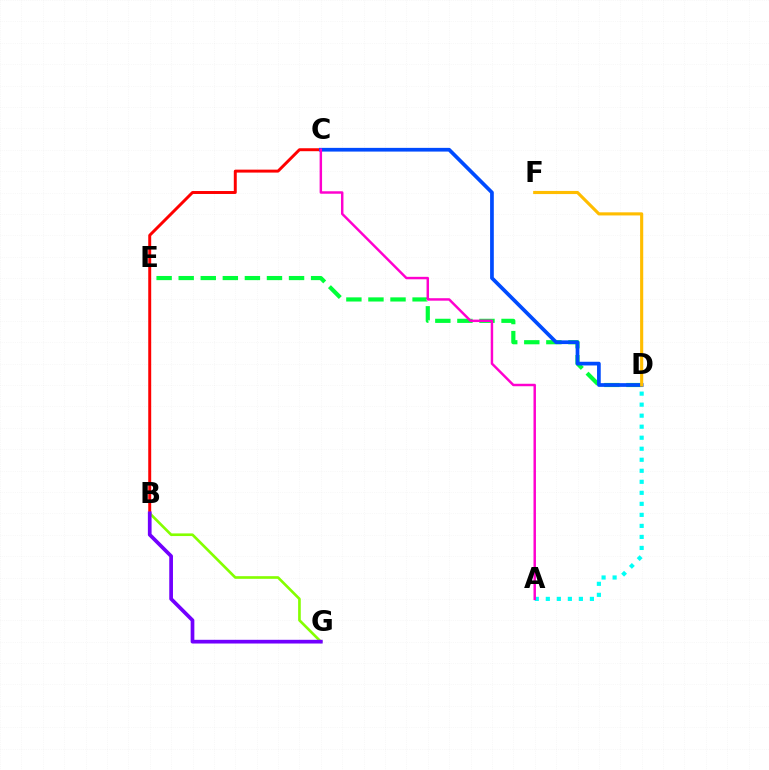{('A', 'D'): [{'color': '#00fff6', 'line_style': 'dotted', 'thickness': 2.99}], ('D', 'E'): [{'color': '#00ff39', 'line_style': 'dashed', 'thickness': 3.0}], ('B', 'C'): [{'color': '#ff0000', 'line_style': 'solid', 'thickness': 2.12}], ('C', 'D'): [{'color': '#004bff', 'line_style': 'solid', 'thickness': 2.67}], ('B', 'G'): [{'color': '#84ff00', 'line_style': 'solid', 'thickness': 1.91}, {'color': '#7200ff', 'line_style': 'solid', 'thickness': 2.67}], ('A', 'C'): [{'color': '#ff00cf', 'line_style': 'solid', 'thickness': 1.77}], ('D', 'F'): [{'color': '#ffbd00', 'line_style': 'solid', 'thickness': 2.25}]}